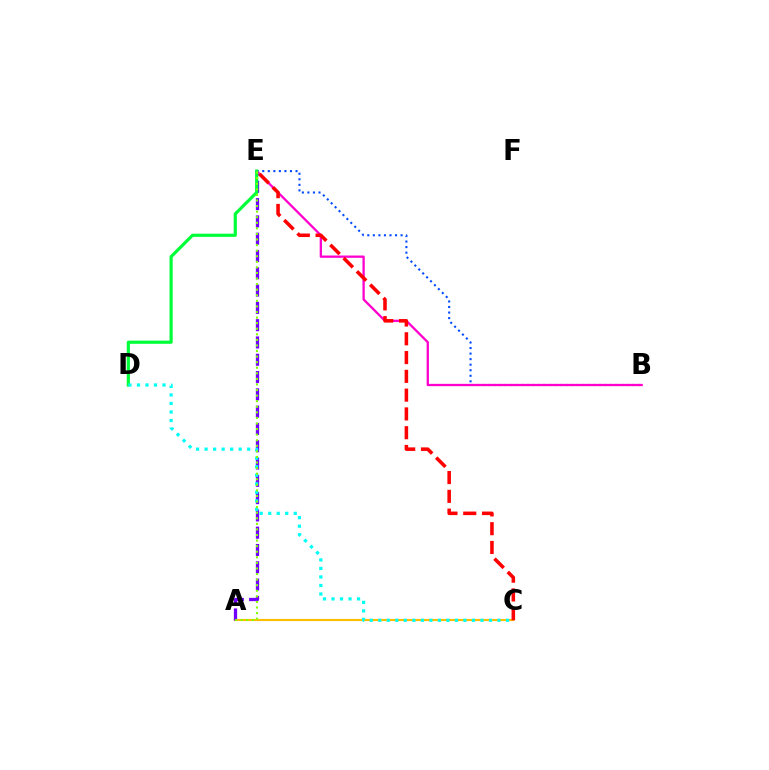{('A', 'C'): [{'color': '#ffbd00', 'line_style': 'solid', 'thickness': 1.53}], ('B', 'E'): [{'color': '#004bff', 'line_style': 'dotted', 'thickness': 1.51}, {'color': '#ff00cf', 'line_style': 'solid', 'thickness': 1.65}], ('A', 'E'): [{'color': '#7200ff', 'line_style': 'dashed', 'thickness': 2.35}, {'color': '#84ff00', 'line_style': 'dotted', 'thickness': 1.51}], ('D', 'E'): [{'color': '#00ff39', 'line_style': 'solid', 'thickness': 2.28}], ('C', 'D'): [{'color': '#00fff6', 'line_style': 'dotted', 'thickness': 2.31}], ('C', 'E'): [{'color': '#ff0000', 'line_style': 'dashed', 'thickness': 2.55}]}